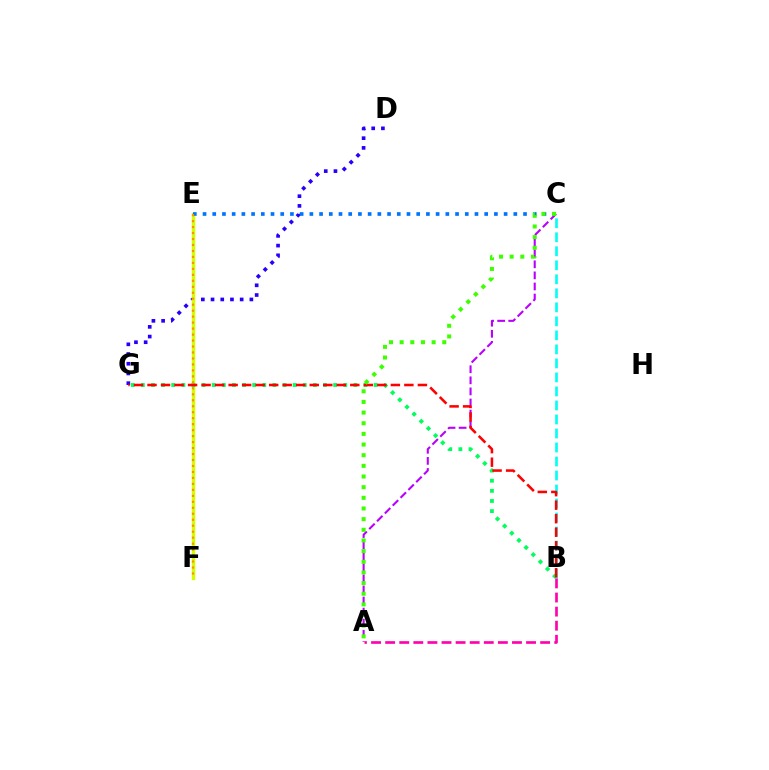{('A', 'C'): [{'color': '#b900ff', 'line_style': 'dashed', 'thickness': 1.51}, {'color': '#3dff00', 'line_style': 'dotted', 'thickness': 2.89}], ('D', 'G'): [{'color': '#2500ff', 'line_style': 'dotted', 'thickness': 2.64}], ('B', 'C'): [{'color': '#00fff6', 'line_style': 'dashed', 'thickness': 1.9}], ('A', 'B'): [{'color': '#ff00ac', 'line_style': 'dashed', 'thickness': 1.91}], ('E', 'F'): [{'color': '#d1ff00', 'line_style': 'solid', 'thickness': 2.43}, {'color': '#ff9400', 'line_style': 'dotted', 'thickness': 1.62}], ('C', 'E'): [{'color': '#0074ff', 'line_style': 'dotted', 'thickness': 2.64}], ('B', 'G'): [{'color': '#00ff5c', 'line_style': 'dotted', 'thickness': 2.75}, {'color': '#ff0000', 'line_style': 'dashed', 'thickness': 1.84}]}